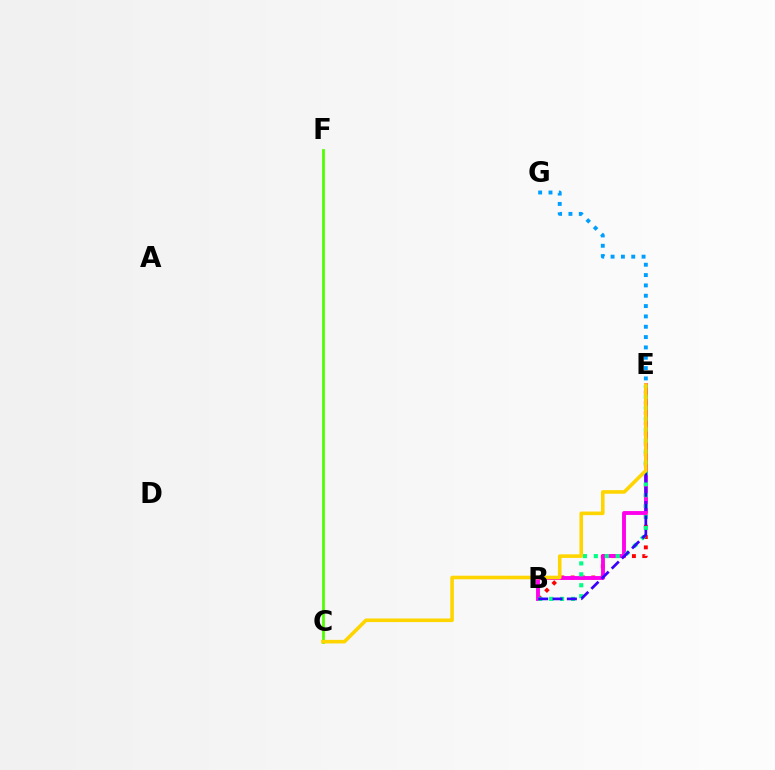{('B', 'E'): [{'color': '#ff0000', 'line_style': 'dotted', 'thickness': 2.81}, {'color': '#ff00ed', 'line_style': 'solid', 'thickness': 2.79}, {'color': '#00ff86', 'line_style': 'dotted', 'thickness': 2.97}, {'color': '#3700ff', 'line_style': 'dashed', 'thickness': 1.95}], ('E', 'G'): [{'color': '#009eff', 'line_style': 'dotted', 'thickness': 2.81}], ('C', 'F'): [{'color': '#4fff00', 'line_style': 'solid', 'thickness': 2.0}], ('C', 'E'): [{'color': '#ffd500', 'line_style': 'solid', 'thickness': 2.58}]}